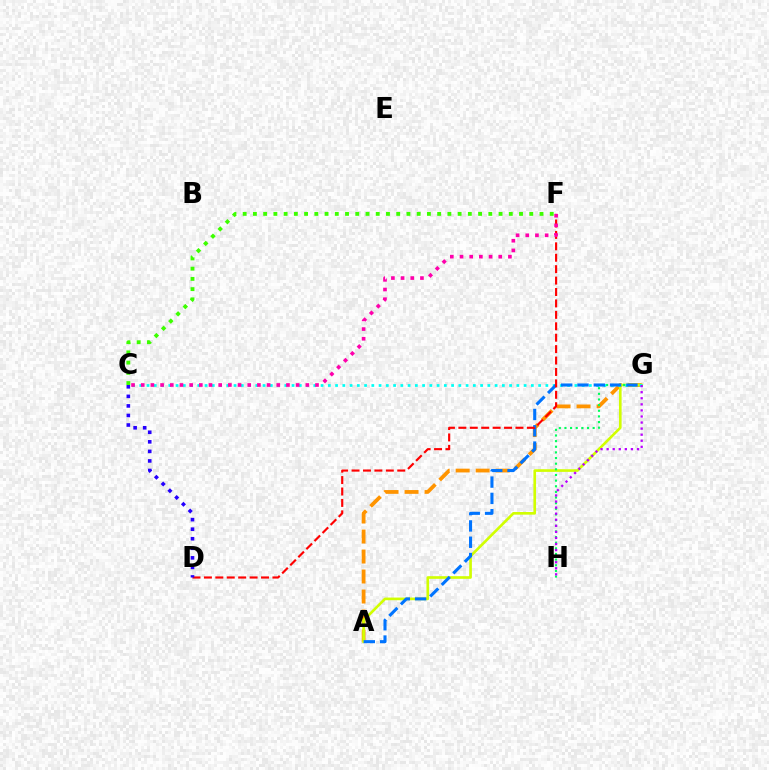{('A', 'G'): [{'color': '#ff9400', 'line_style': 'dashed', 'thickness': 2.72}, {'color': '#d1ff00', 'line_style': 'solid', 'thickness': 1.9}, {'color': '#0074ff', 'line_style': 'dashed', 'thickness': 2.22}], ('G', 'H'): [{'color': '#00ff5c', 'line_style': 'dotted', 'thickness': 1.53}, {'color': '#b900ff', 'line_style': 'dotted', 'thickness': 1.65}], ('C', 'G'): [{'color': '#00fff6', 'line_style': 'dotted', 'thickness': 1.97}], ('C', 'F'): [{'color': '#3dff00', 'line_style': 'dotted', 'thickness': 2.78}, {'color': '#ff00ac', 'line_style': 'dotted', 'thickness': 2.63}], ('D', 'F'): [{'color': '#ff0000', 'line_style': 'dashed', 'thickness': 1.55}], ('C', 'D'): [{'color': '#2500ff', 'line_style': 'dotted', 'thickness': 2.6}]}